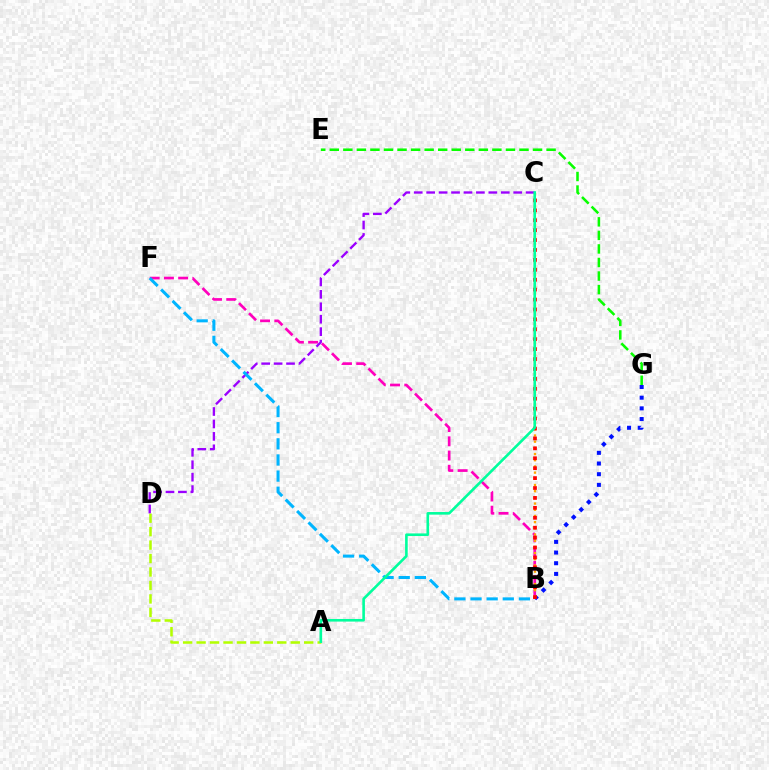{('E', 'G'): [{'color': '#08ff00', 'line_style': 'dashed', 'thickness': 1.84}], ('B', 'F'): [{'color': '#ff00bd', 'line_style': 'dashed', 'thickness': 1.93}, {'color': '#00b5ff', 'line_style': 'dashed', 'thickness': 2.19}], ('A', 'D'): [{'color': '#b3ff00', 'line_style': 'dashed', 'thickness': 1.83}], ('B', 'G'): [{'color': '#0010ff', 'line_style': 'dotted', 'thickness': 2.9}], ('B', 'C'): [{'color': '#ffa500', 'line_style': 'dotted', 'thickness': 1.68}, {'color': '#ff0000', 'line_style': 'dotted', 'thickness': 2.7}], ('C', 'D'): [{'color': '#9b00ff', 'line_style': 'dashed', 'thickness': 1.69}], ('A', 'C'): [{'color': '#00ff9d', 'line_style': 'solid', 'thickness': 1.88}]}